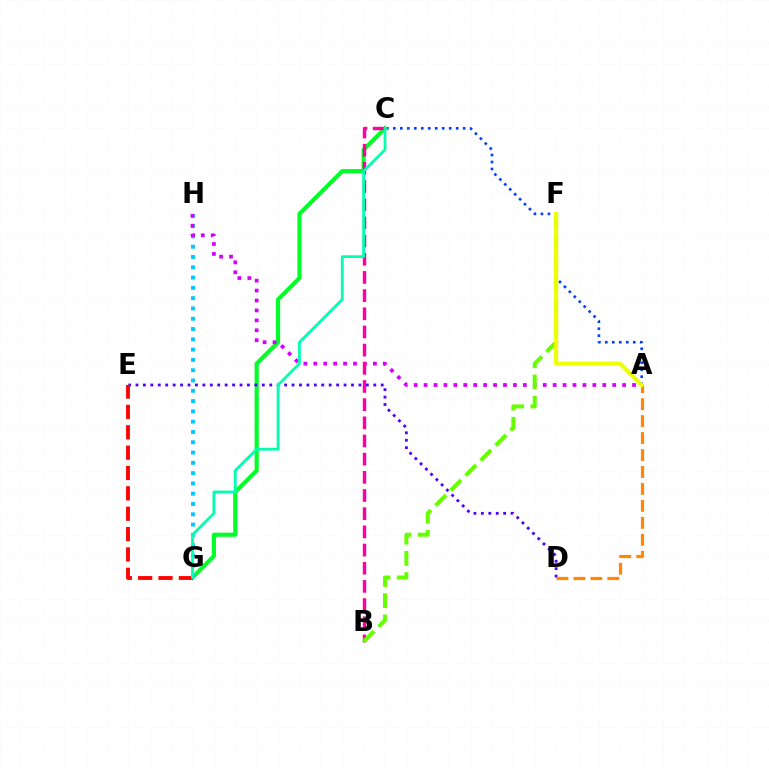{('A', 'C'): [{'color': '#003fff', 'line_style': 'dotted', 'thickness': 1.9}], ('C', 'G'): [{'color': '#00ff27', 'line_style': 'solid', 'thickness': 2.98}, {'color': '#00ffaf', 'line_style': 'solid', 'thickness': 1.99}], ('G', 'H'): [{'color': '#00c7ff', 'line_style': 'dotted', 'thickness': 2.8}], ('A', 'H'): [{'color': '#d600ff', 'line_style': 'dotted', 'thickness': 2.7}], ('B', 'C'): [{'color': '#ff00a0', 'line_style': 'dashed', 'thickness': 2.47}], ('D', 'E'): [{'color': '#4f00ff', 'line_style': 'dotted', 'thickness': 2.02}], ('E', 'G'): [{'color': '#ff0000', 'line_style': 'dashed', 'thickness': 2.77}], ('A', 'D'): [{'color': '#ff8800', 'line_style': 'dashed', 'thickness': 2.3}], ('B', 'F'): [{'color': '#66ff00', 'line_style': 'dashed', 'thickness': 2.88}], ('A', 'F'): [{'color': '#eeff00', 'line_style': 'solid', 'thickness': 2.95}]}